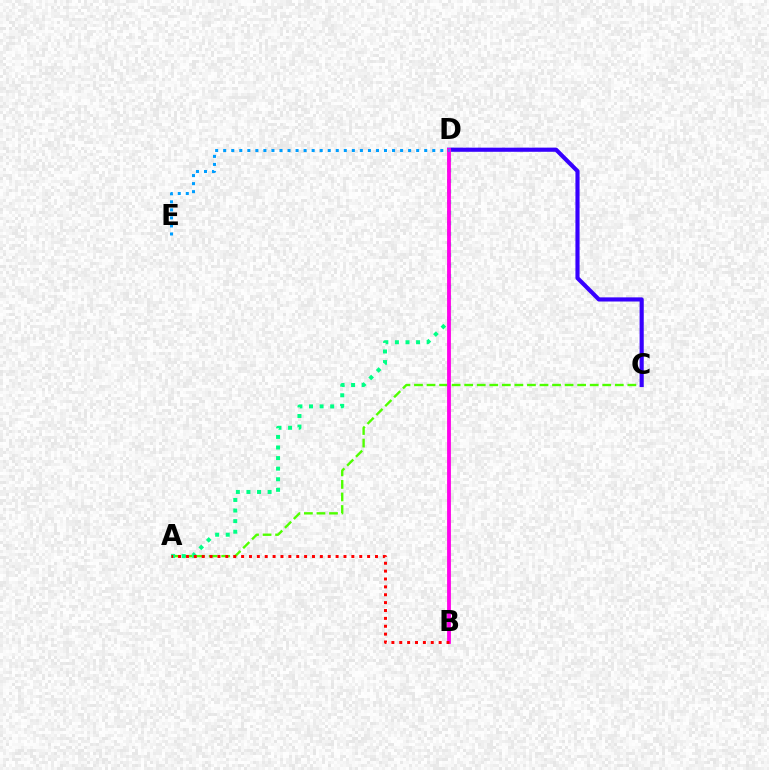{('A', 'C'): [{'color': '#4fff00', 'line_style': 'dashed', 'thickness': 1.71}], ('C', 'D'): [{'color': '#3700ff', 'line_style': 'solid', 'thickness': 2.98}], ('A', 'D'): [{'color': '#00ff86', 'line_style': 'dotted', 'thickness': 2.87}], ('B', 'D'): [{'color': '#ffd500', 'line_style': 'dashed', 'thickness': 1.72}, {'color': '#ff00ed', 'line_style': 'solid', 'thickness': 2.74}], ('A', 'B'): [{'color': '#ff0000', 'line_style': 'dotted', 'thickness': 2.14}], ('D', 'E'): [{'color': '#009eff', 'line_style': 'dotted', 'thickness': 2.18}]}